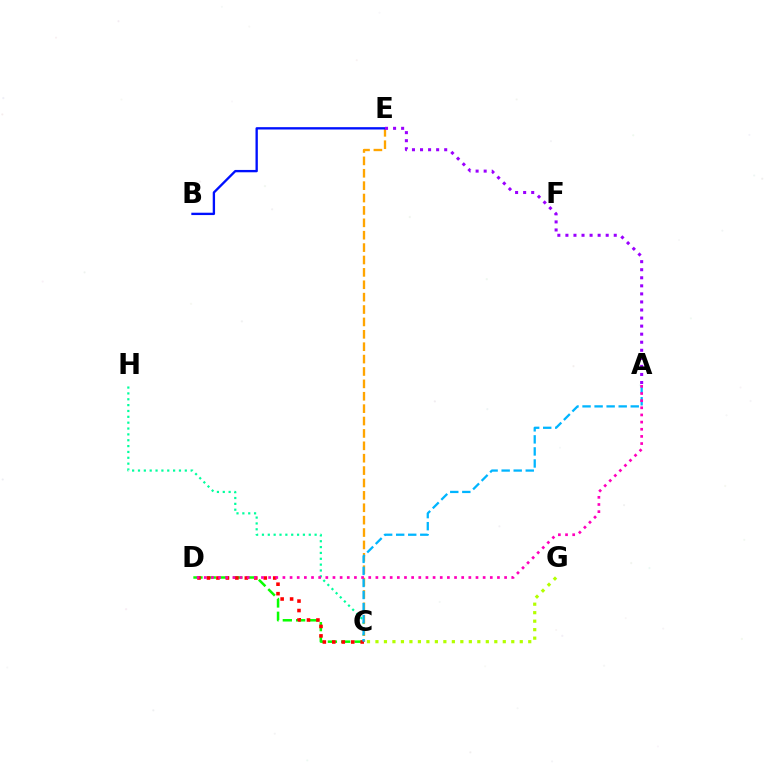{('C', 'H'): [{'color': '#00ff9d', 'line_style': 'dotted', 'thickness': 1.59}], ('C', 'D'): [{'color': '#08ff00', 'line_style': 'dashed', 'thickness': 1.81}, {'color': '#ff0000', 'line_style': 'dotted', 'thickness': 2.57}], ('C', 'E'): [{'color': '#ffa500', 'line_style': 'dashed', 'thickness': 1.68}], ('B', 'E'): [{'color': '#0010ff', 'line_style': 'solid', 'thickness': 1.69}], ('A', 'C'): [{'color': '#00b5ff', 'line_style': 'dashed', 'thickness': 1.64}], ('A', 'E'): [{'color': '#9b00ff', 'line_style': 'dotted', 'thickness': 2.19}], ('C', 'G'): [{'color': '#b3ff00', 'line_style': 'dotted', 'thickness': 2.31}], ('A', 'D'): [{'color': '#ff00bd', 'line_style': 'dotted', 'thickness': 1.94}]}